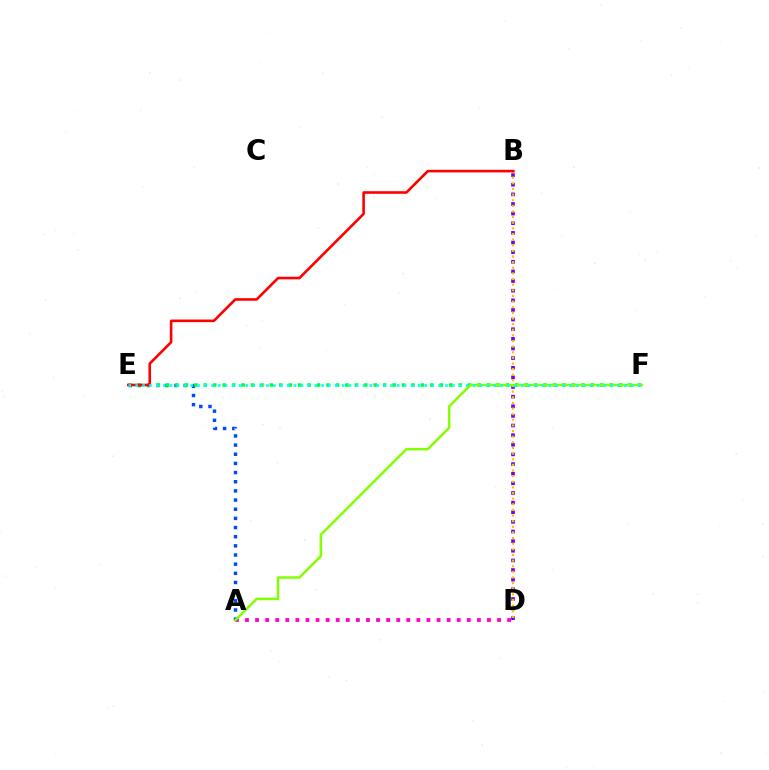{('A', 'D'): [{'color': '#ff00cf', 'line_style': 'dotted', 'thickness': 2.74}], ('B', 'D'): [{'color': '#7200ff', 'line_style': 'dotted', 'thickness': 2.62}, {'color': '#ffbd00', 'line_style': 'dotted', 'thickness': 1.53}], ('A', 'E'): [{'color': '#004bff', 'line_style': 'dotted', 'thickness': 2.49}], ('E', 'F'): [{'color': '#00ff39', 'line_style': 'dotted', 'thickness': 2.56}, {'color': '#00fff6', 'line_style': 'dotted', 'thickness': 1.87}], ('B', 'E'): [{'color': '#ff0000', 'line_style': 'solid', 'thickness': 1.88}], ('A', 'F'): [{'color': '#84ff00', 'line_style': 'solid', 'thickness': 1.8}]}